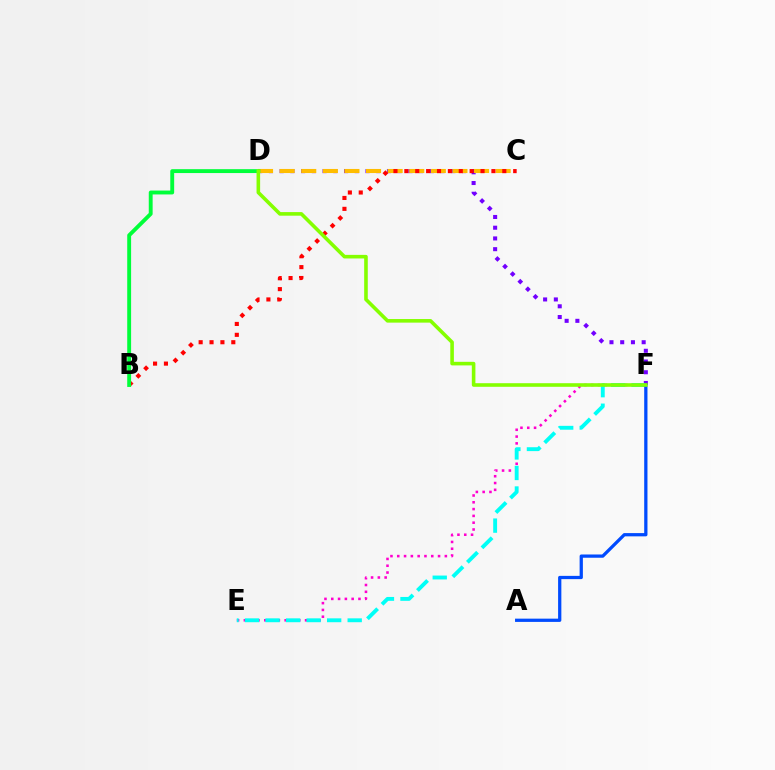{('E', 'F'): [{'color': '#ff00cf', 'line_style': 'dotted', 'thickness': 1.85}, {'color': '#00fff6', 'line_style': 'dashed', 'thickness': 2.79}], ('D', 'F'): [{'color': '#7200ff', 'line_style': 'dotted', 'thickness': 2.92}, {'color': '#84ff00', 'line_style': 'solid', 'thickness': 2.59}], ('C', 'D'): [{'color': '#ffbd00', 'line_style': 'dashed', 'thickness': 2.93}], ('B', 'C'): [{'color': '#ff0000', 'line_style': 'dotted', 'thickness': 2.96}], ('B', 'D'): [{'color': '#00ff39', 'line_style': 'solid', 'thickness': 2.79}], ('A', 'F'): [{'color': '#004bff', 'line_style': 'solid', 'thickness': 2.35}]}